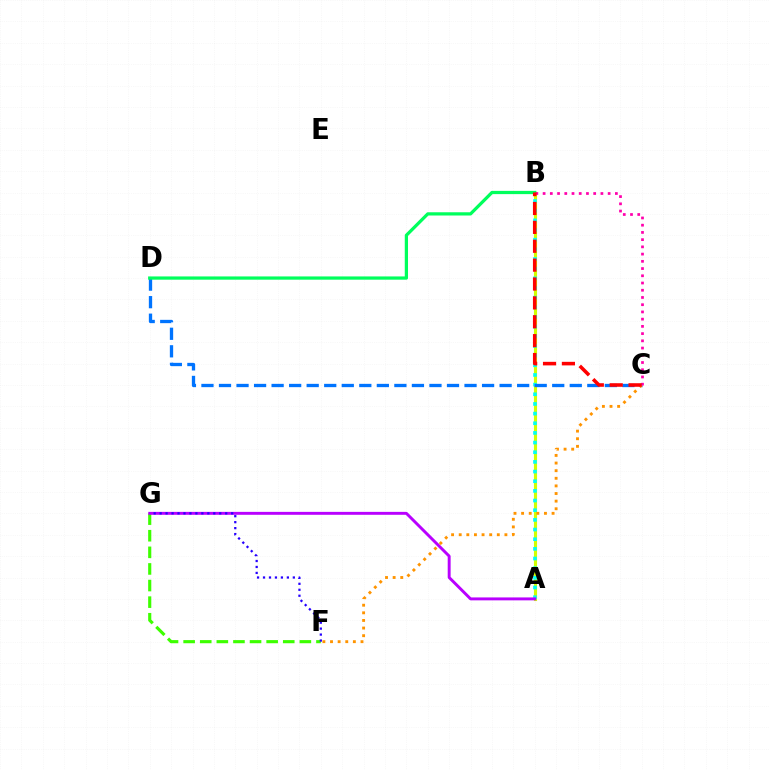{('A', 'B'): [{'color': '#d1ff00', 'line_style': 'solid', 'thickness': 2.25}, {'color': '#00fff6', 'line_style': 'dotted', 'thickness': 2.63}], ('F', 'G'): [{'color': '#3dff00', 'line_style': 'dashed', 'thickness': 2.26}, {'color': '#2500ff', 'line_style': 'dotted', 'thickness': 1.62}], ('C', 'D'): [{'color': '#0074ff', 'line_style': 'dashed', 'thickness': 2.38}], ('A', 'G'): [{'color': '#b900ff', 'line_style': 'solid', 'thickness': 2.11}], ('B', 'D'): [{'color': '#00ff5c', 'line_style': 'solid', 'thickness': 2.34}], ('C', 'F'): [{'color': '#ff9400', 'line_style': 'dotted', 'thickness': 2.07}], ('B', 'C'): [{'color': '#ff00ac', 'line_style': 'dotted', 'thickness': 1.96}, {'color': '#ff0000', 'line_style': 'dashed', 'thickness': 2.56}]}